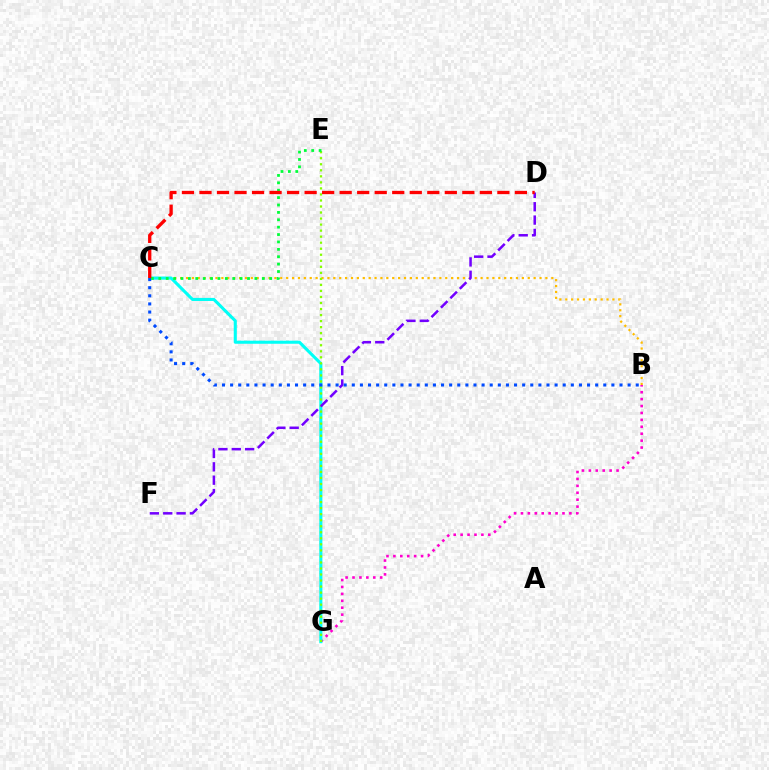{('B', 'C'): [{'color': '#ffbd00', 'line_style': 'dotted', 'thickness': 1.6}, {'color': '#004bff', 'line_style': 'dotted', 'thickness': 2.2}], ('B', 'G'): [{'color': '#ff00cf', 'line_style': 'dotted', 'thickness': 1.88}], ('C', 'G'): [{'color': '#00fff6', 'line_style': 'solid', 'thickness': 2.22}], ('E', 'G'): [{'color': '#84ff00', 'line_style': 'dotted', 'thickness': 1.64}], ('D', 'F'): [{'color': '#7200ff', 'line_style': 'dashed', 'thickness': 1.81}], ('C', 'E'): [{'color': '#00ff39', 'line_style': 'dotted', 'thickness': 2.01}], ('C', 'D'): [{'color': '#ff0000', 'line_style': 'dashed', 'thickness': 2.38}]}